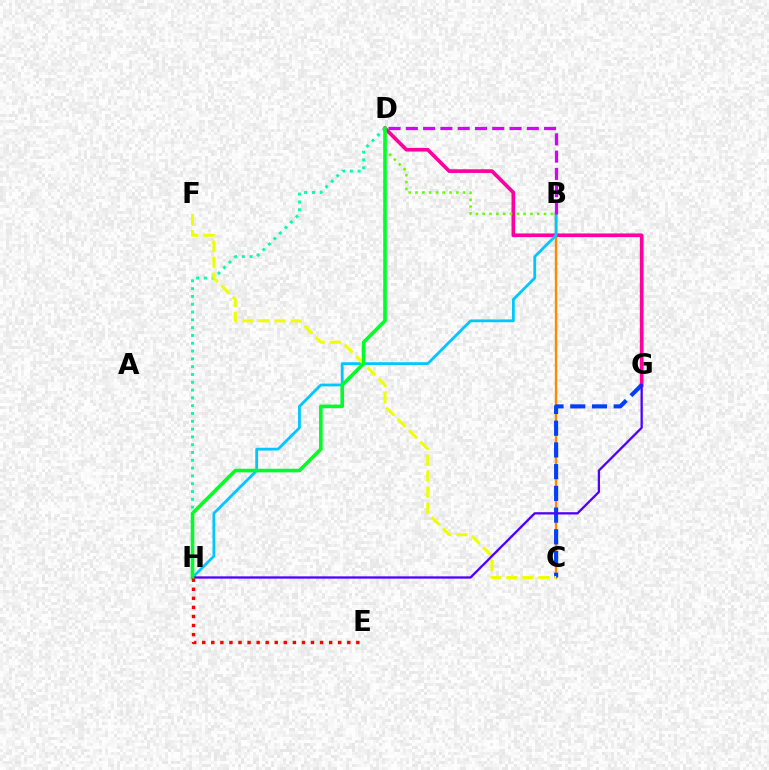{('D', 'G'): [{'color': '#ff00a0', 'line_style': 'solid', 'thickness': 2.65}], ('B', 'D'): [{'color': '#66ff00', 'line_style': 'dotted', 'thickness': 1.85}, {'color': '#d600ff', 'line_style': 'dashed', 'thickness': 2.35}], ('D', 'H'): [{'color': '#00ffaf', 'line_style': 'dotted', 'thickness': 2.12}, {'color': '#00ff27', 'line_style': 'solid', 'thickness': 2.59}], ('B', 'C'): [{'color': '#ff8800', 'line_style': 'solid', 'thickness': 1.72}], ('B', 'H'): [{'color': '#00c7ff', 'line_style': 'solid', 'thickness': 2.01}], ('C', 'G'): [{'color': '#003fff', 'line_style': 'dashed', 'thickness': 2.95}], ('C', 'F'): [{'color': '#eeff00', 'line_style': 'dashed', 'thickness': 2.18}], ('G', 'H'): [{'color': '#4f00ff', 'line_style': 'solid', 'thickness': 1.65}], ('E', 'H'): [{'color': '#ff0000', 'line_style': 'dotted', 'thickness': 2.46}]}